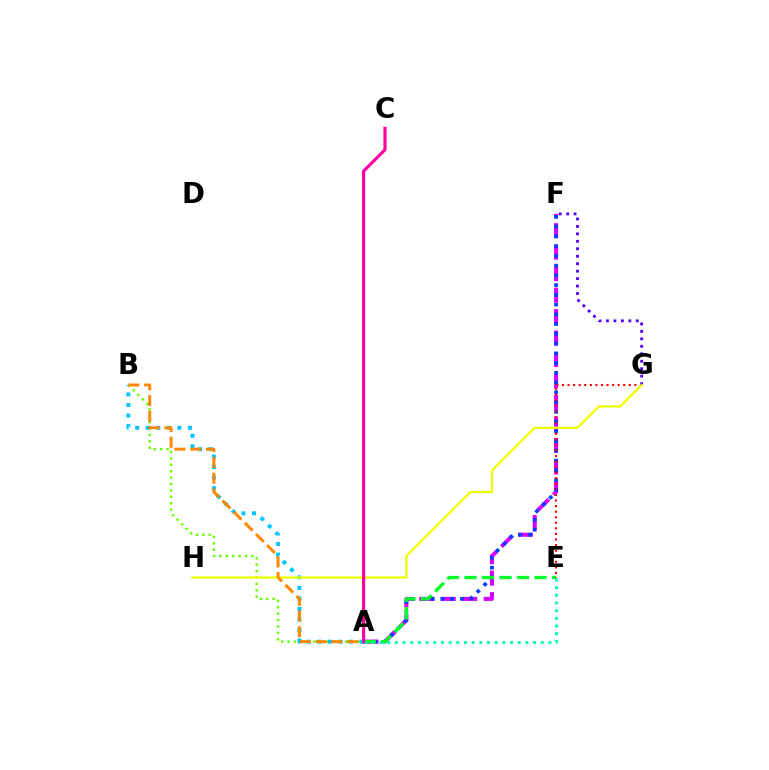{('A', 'B'): [{'color': '#66ff00', 'line_style': 'dotted', 'thickness': 1.74}, {'color': '#00c7ff', 'line_style': 'dotted', 'thickness': 2.87}, {'color': '#ff8800', 'line_style': 'dashed', 'thickness': 2.14}], ('A', 'F'): [{'color': '#d600ff', 'line_style': 'dashed', 'thickness': 2.92}, {'color': '#003fff', 'line_style': 'dotted', 'thickness': 2.65}], ('A', 'E'): [{'color': '#00ff27', 'line_style': 'dashed', 'thickness': 2.38}, {'color': '#00ffaf', 'line_style': 'dotted', 'thickness': 2.09}], ('E', 'G'): [{'color': '#ff0000', 'line_style': 'dotted', 'thickness': 1.51}], ('F', 'G'): [{'color': '#4f00ff', 'line_style': 'dotted', 'thickness': 2.03}], ('G', 'H'): [{'color': '#eeff00', 'line_style': 'solid', 'thickness': 1.65}], ('A', 'C'): [{'color': '#ff00a0', 'line_style': 'solid', 'thickness': 2.27}]}